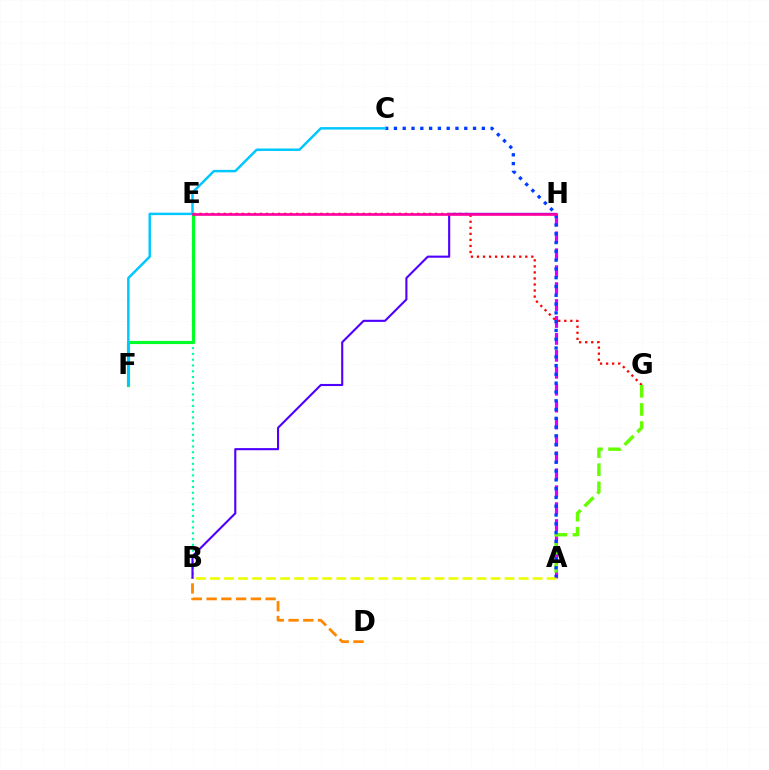{('E', 'G'): [{'color': '#ff0000', 'line_style': 'dotted', 'thickness': 1.64}], ('A', 'H'): [{'color': '#d600ff', 'line_style': 'dashed', 'thickness': 2.3}], ('B', 'D'): [{'color': '#ff8800', 'line_style': 'dashed', 'thickness': 2.0}], ('B', 'E'): [{'color': '#00ffaf', 'line_style': 'dotted', 'thickness': 1.57}], ('B', 'H'): [{'color': '#4f00ff', 'line_style': 'solid', 'thickness': 1.52}], ('A', 'G'): [{'color': '#66ff00', 'line_style': 'dashed', 'thickness': 2.46}], ('E', 'F'): [{'color': '#00ff27', 'line_style': 'solid', 'thickness': 2.26}], ('A', 'B'): [{'color': '#eeff00', 'line_style': 'dashed', 'thickness': 1.91}], ('A', 'C'): [{'color': '#003fff', 'line_style': 'dotted', 'thickness': 2.39}], ('C', 'F'): [{'color': '#00c7ff', 'line_style': 'solid', 'thickness': 1.78}], ('E', 'H'): [{'color': '#ff00a0', 'line_style': 'solid', 'thickness': 1.91}]}